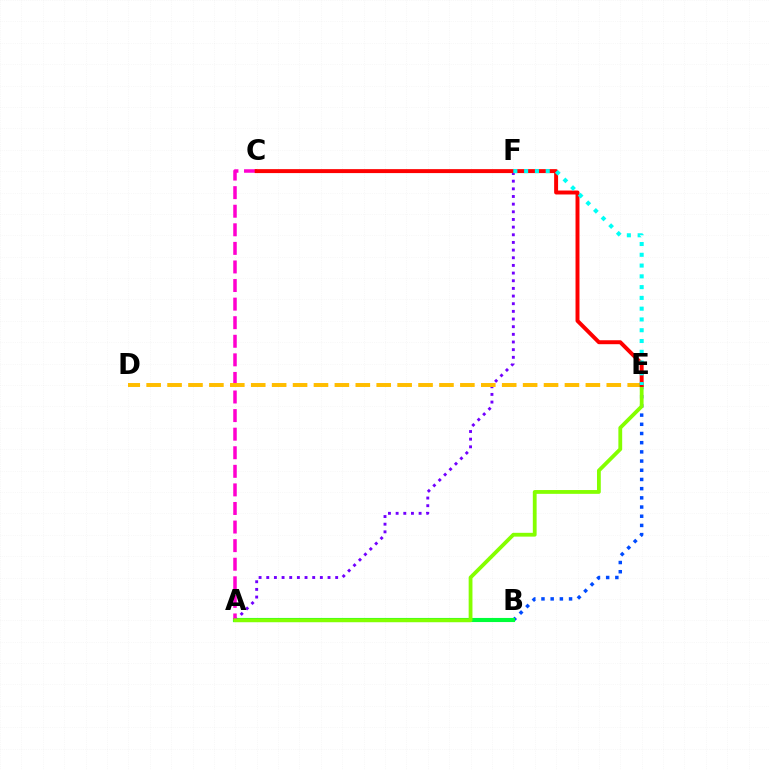{('B', 'E'): [{'color': '#004bff', 'line_style': 'dotted', 'thickness': 2.5}], ('A', 'B'): [{'color': '#00ff39', 'line_style': 'solid', 'thickness': 2.96}], ('A', 'F'): [{'color': '#7200ff', 'line_style': 'dotted', 'thickness': 2.08}], ('A', 'C'): [{'color': '#ff00cf', 'line_style': 'dashed', 'thickness': 2.52}], ('D', 'E'): [{'color': '#ffbd00', 'line_style': 'dashed', 'thickness': 2.84}], ('A', 'E'): [{'color': '#84ff00', 'line_style': 'solid', 'thickness': 2.74}], ('C', 'E'): [{'color': '#ff0000', 'line_style': 'solid', 'thickness': 2.84}], ('E', 'F'): [{'color': '#00fff6', 'line_style': 'dotted', 'thickness': 2.93}]}